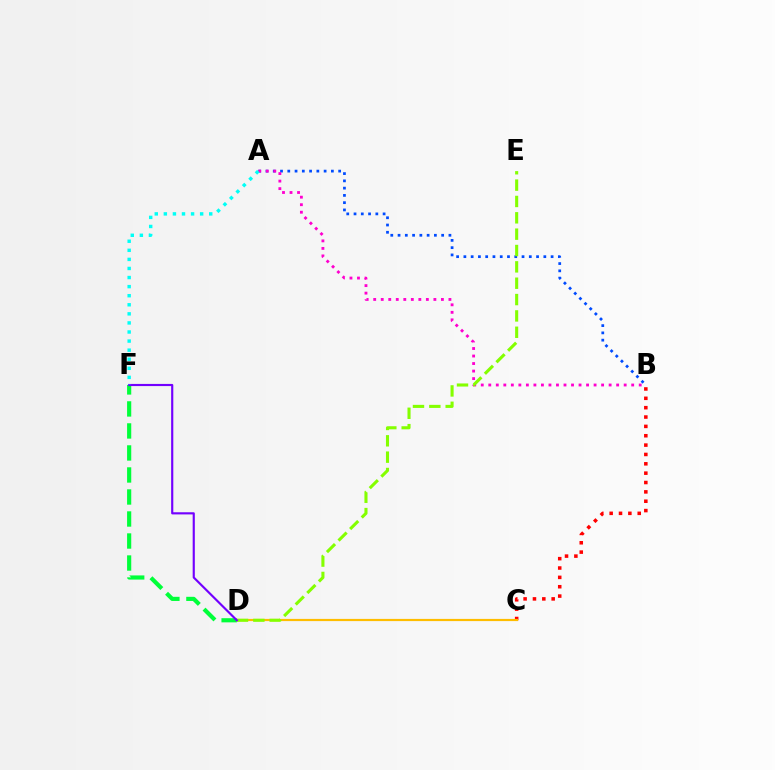{('B', 'C'): [{'color': '#ff0000', 'line_style': 'dotted', 'thickness': 2.54}], ('D', 'F'): [{'color': '#00ff39', 'line_style': 'dashed', 'thickness': 2.99}, {'color': '#7200ff', 'line_style': 'solid', 'thickness': 1.55}], ('A', 'B'): [{'color': '#004bff', 'line_style': 'dotted', 'thickness': 1.97}, {'color': '#ff00cf', 'line_style': 'dotted', 'thickness': 2.04}], ('C', 'D'): [{'color': '#ffbd00', 'line_style': 'solid', 'thickness': 1.58}], ('D', 'E'): [{'color': '#84ff00', 'line_style': 'dashed', 'thickness': 2.22}], ('A', 'F'): [{'color': '#00fff6', 'line_style': 'dotted', 'thickness': 2.47}]}